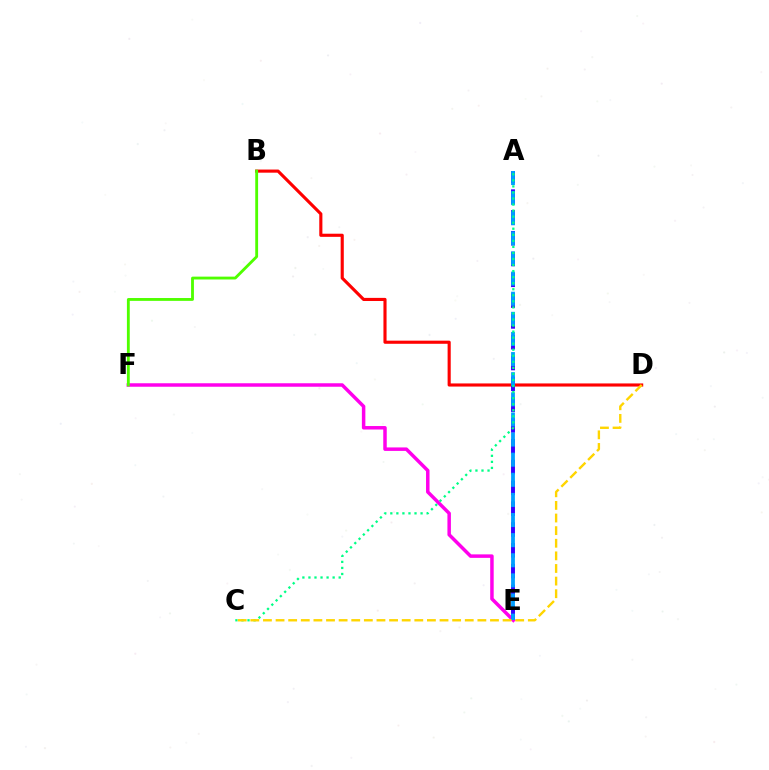{('B', 'D'): [{'color': '#ff0000', 'line_style': 'solid', 'thickness': 2.25}], ('E', 'F'): [{'color': '#ff00ed', 'line_style': 'solid', 'thickness': 2.51}], ('A', 'E'): [{'color': '#3700ff', 'line_style': 'dashed', 'thickness': 2.83}, {'color': '#009eff', 'line_style': 'dashed', 'thickness': 2.73}], ('B', 'F'): [{'color': '#4fff00', 'line_style': 'solid', 'thickness': 2.05}], ('A', 'C'): [{'color': '#00ff86', 'line_style': 'dotted', 'thickness': 1.64}], ('C', 'D'): [{'color': '#ffd500', 'line_style': 'dashed', 'thickness': 1.71}]}